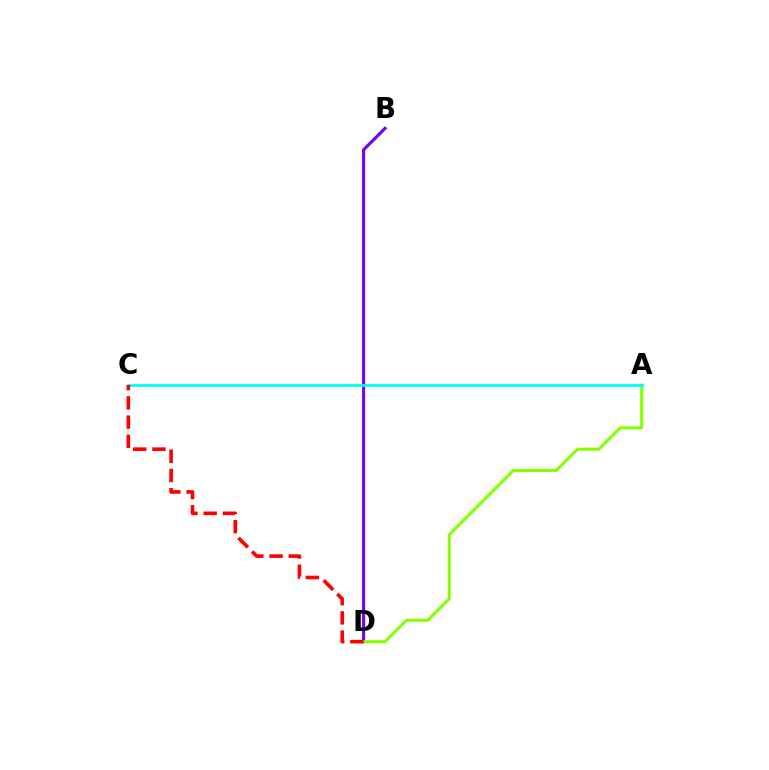{('B', 'D'): [{'color': '#7200ff', 'line_style': 'solid', 'thickness': 2.24}], ('A', 'D'): [{'color': '#84ff00', 'line_style': 'solid', 'thickness': 2.17}], ('A', 'C'): [{'color': '#00fff6', 'line_style': 'solid', 'thickness': 2.04}], ('C', 'D'): [{'color': '#ff0000', 'line_style': 'dashed', 'thickness': 2.61}]}